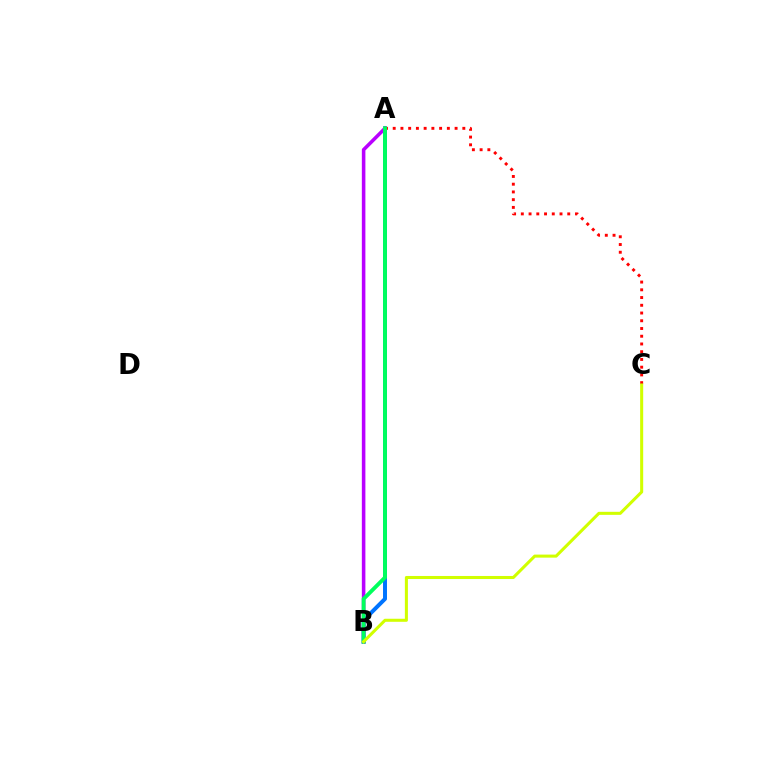{('A', 'B'): [{'color': '#0074ff', 'line_style': 'solid', 'thickness': 2.86}, {'color': '#b900ff', 'line_style': 'solid', 'thickness': 2.55}, {'color': '#00ff5c', 'line_style': 'solid', 'thickness': 2.8}], ('A', 'C'): [{'color': '#ff0000', 'line_style': 'dotted', 'thickness': 2.1}], ('B', 'C'): [{'color': '#d1ff00', 'line_style': 'solid', 'thickness': 2.19}]}